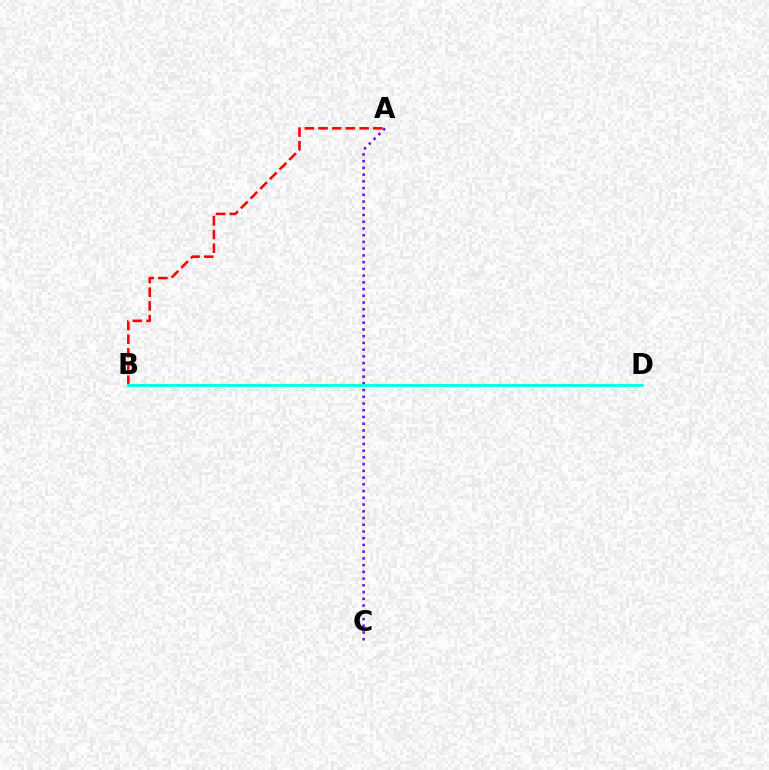{('A', 'B'): [{'color': '#ff0000', 'line_style': 'dashed', 'thickness': 1.86}], ('B', 'D'): [{'color': '#84ff00', 'line_style': 'solid', 'thickness': 1.58}, {'color': '#00fff6', 'line_style': 'solid', 'thickness': 1.97}], ('A', 'C'): [{'color': '#7200ff', 'line_style': 'dotted', 'thickness': 1.83}]}